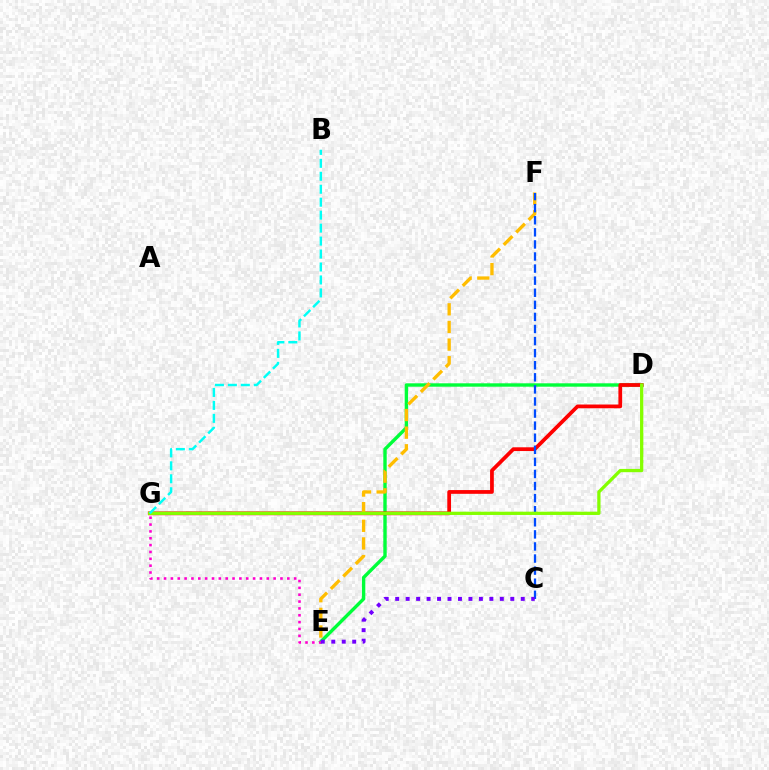{('D', 'E'): [{'color': '#00ff39', 'line_style': 'solid', 'thickness': 2.44}], ('D', 'G'): [{'color': '#ff0000', 'line_style': 'solid', 'thickness': 2.7}, {'color': '#84ff00', 'line_style': 'solid', 'thickness': 2.36}], ('E', 'F'): [{'color': '#ffbd00', 'line_style': 'dashed', 'thickness': 2.39}], ('E', 'G'): [{'color': '#ff00cf', 'line_style': 'dotted', 'thickness': 1.86}], ('C', 'F'): [{'color': '#004bff', 'line_style': 'dashed', 'thickness': 1.64}], ('C', 'E'): [{'color': '#7200ff', 'line_style': 'dotted', 'thickness': 2.84}], ('B', 'G'): [{'color': '#00fff6', 'line_style': 'dashed', 'thickness': 1.76}]}